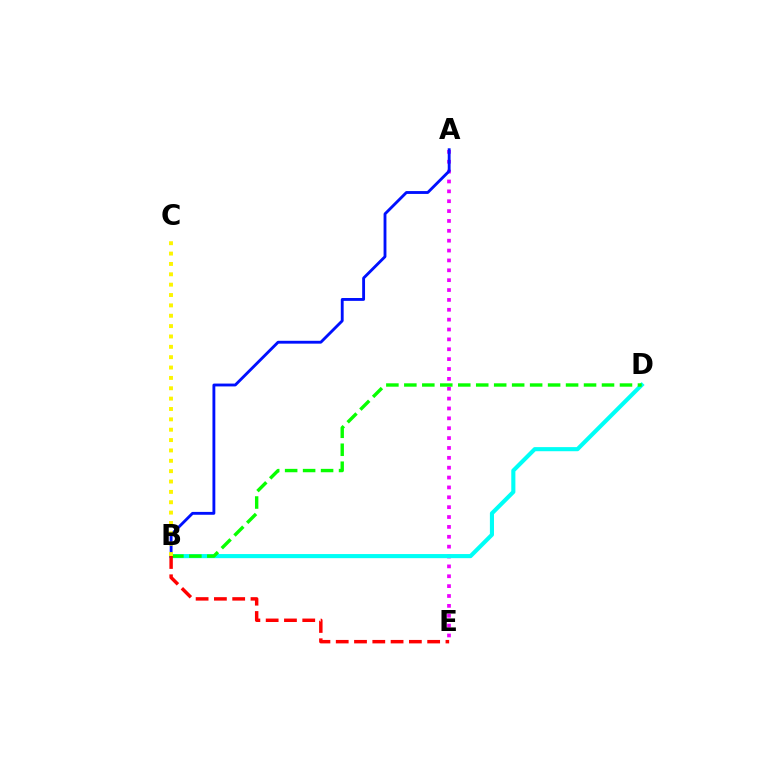{('A', 'E'): [{'color': '#ee00ff', 'line_style': 'dotted', 'thickness': 2.68}], ('B', 'D'): [{'color': '#00fff6', 'line_style': 'solid', 'thickness': 2.96}, {'color': '#08ff00', 'line_style': 'dashed', 'thickness': 2.44}], ('A', 'B'): [{'color': '#0010ff', 'line_style': 'solid', 'thickness': 2.06}], ('B', 'C'): [{'color': '#fcf500', 'line_style': 'dotted', 'thickness': 2.82}], ('B', 'E'): [{'color': '#ff0000', 'line_style': 'dashed', 'thickness': 2.48}]}